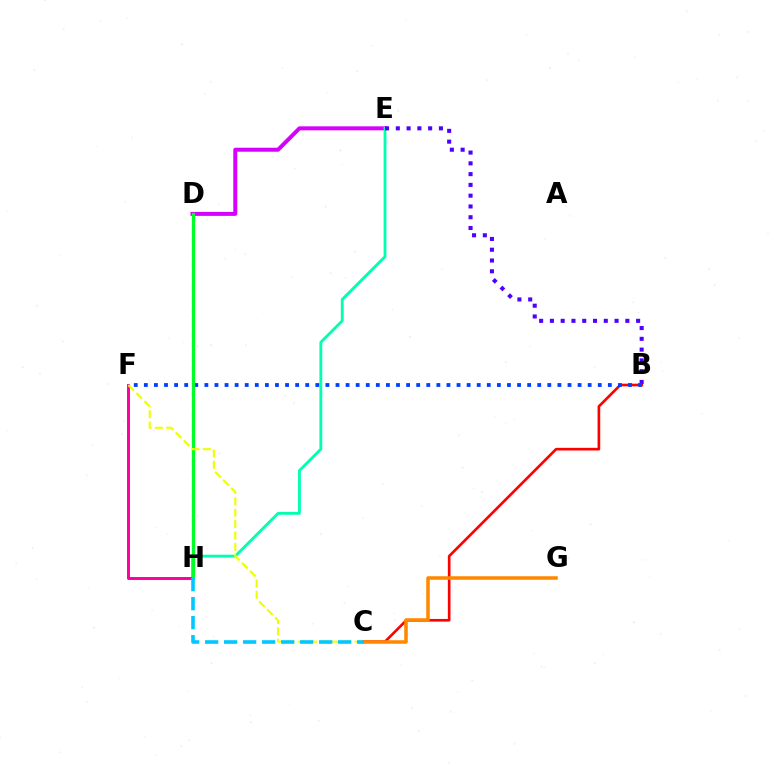{('B', 'C'): [{'color': '#ff0000', 'line_style': 'solid', 'thickness': 1.91}], ('D', 'E'): [{'color': '#d600ff', 'line_style': 'solid', 'thickness': 2.87}], ('D', 'H'): [{'color': '#66ff00', 'line_style': 'dashed', 'thickness': 1.58}, {'color': '#00ff27', 'line_style': 'solid', 'thickness': 2.3}], ('E', 'H'): [{'color': '#00ffaf', 'line_style': 'solid', 'thickness': 2.03}], ('B', 'E'): [{'color': '#4f00ff', 'line_style': 'dotted', 'thickness': 2.93}], ('F', 'H'): [{'color': '#ff00a0', 'line_style': 'solid', 'thickness': 2.15}], ('B', 'F'): [{'color': '#003fff', 'line_style': 'dotted', 'thickness': 2.74}], ('C', 'F'): [{'color': '#eeff00', 'line_style': 'dashed', 'thickness': 1.54}], ('C', 'G'): [{'color': '#ff8800', 'line_style': 'solid', 'thickness': 2.54}], ('C', 'H'): [{'color': '#00c7ff', 'line_style': 'dashed', 'thickness': 2.58}]}